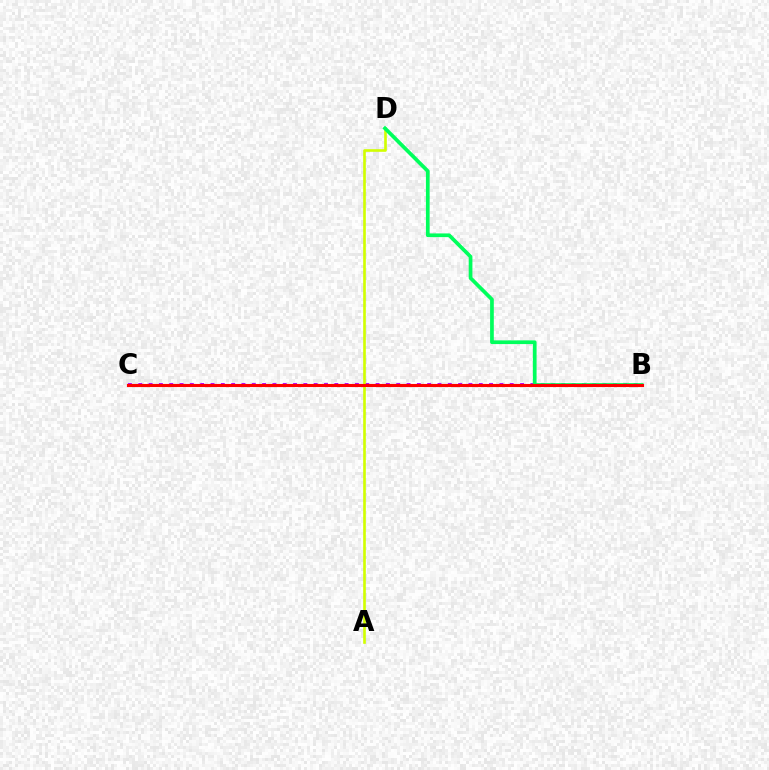{('B', 'C'): [{'color': '#b900ff', 'line_style': 'dotted', 'thickness': 2.8}, {'color': '#0074ff', 'line_style': 'solid', 'thickness': 1.9}, {'color': '#ff0000', 'line_style': 'solid', 'thickness': 2.24}], ('A', 'D'): [{'color': '#d1ff00', 'line_style': 'solid', 'thickness': 1.9}], ('B', 'D'): [{'color': '#00ff5c', 'line_style': 'solid', 'thickness': 2.67}]}